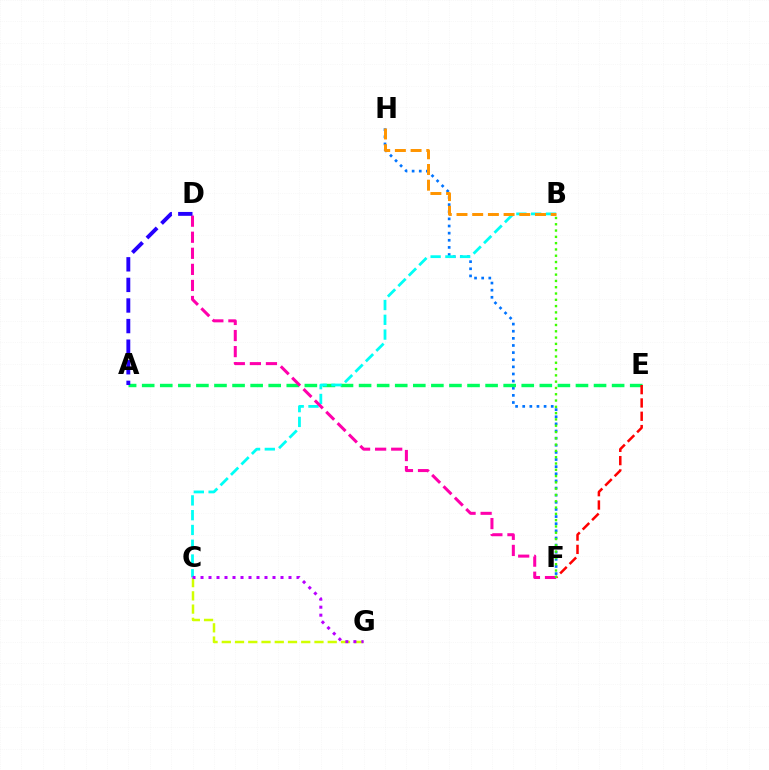{('F', 'H'): [{'color': '#0074ff', 'line_style': 'dotted', 'thickness': 1.94}], ('A', 'E'): [{'color': '#00ff5c', 'line_style': 'dashed', 'thickness': 2.46}], ('B', 'C'): [{'color': '#00fff6', 'line_style': 'dashed', 'thickness': 2.01}], ('E', 'F'): [{'color': '#ff0000', 'line_style': 'dashed', 'thickness': 1.81}], ('C', 'G'): [{'color': '#d1ff00', 'line_style': 'dashed', 'thickness': 1.8}, {'color': '#b900ff', 'line_style': 'dotted', 'thickness': 2.17}], ('D', 'F'): [{'color': '#ff00ac', 'line_style': 'dashed', 'thickness': 2.18}], ('B', 'H'): [{'color': '#ff9400', 'line_style': 'dashed', 'thickness': 2.13}], ('A', 'D'): [{'color': '#2500ff', 'line_style': 'dashed', 'thickness': 2.8}], ('B', 'F'): [{'color': '#3dff00', 'line_style': 'dotted', 'thickness': 1.71}]}